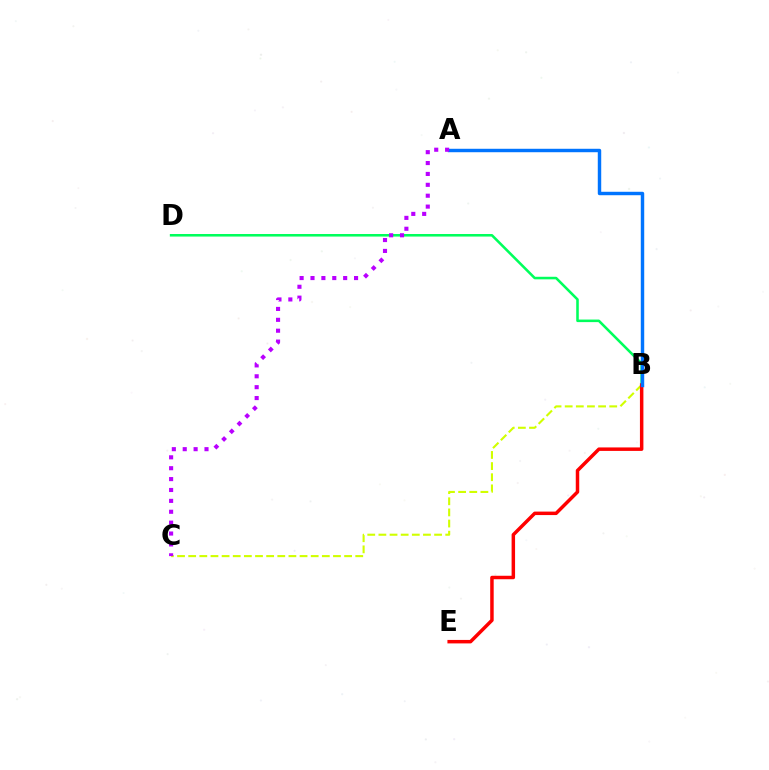{('B', 'D'): [{'color': '#00ff5c', 'line_style': 'solid', 'thickness': 1.84}], ('B', 'C'): [{'color': '#d1ff00', 'line_style': 'dashed', 'thickness': 1.51}], ('B', 'E'): [{'color': '#ff0000', 'line_style': 'solid', 'thickness': 2.5}], ('A', 'B'): [{'color': '#0074ff', 'line_style': 'solid', 'thickness': 2.47}], ('A', 'C'): [{'color': '#b900ff', 'line_style': 'dotted', 'thickness': 2.96}]}